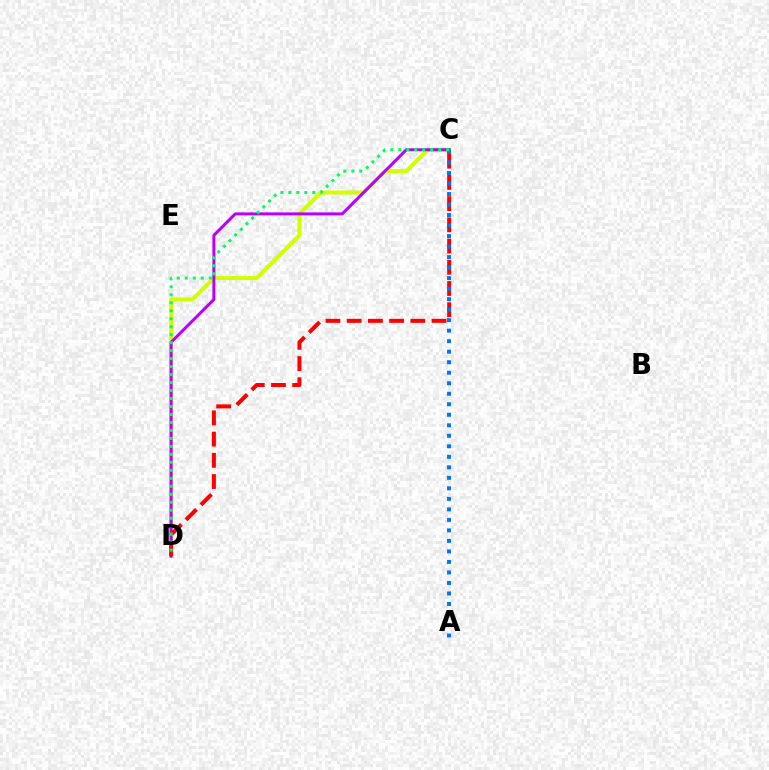{('C', 'D'): [{'color': '#d1ff00', 'line_style': 'solid', 'thickness': 2.87}, {'color': '#b900ff', 'line_style': 'solid', 'thickness': 2.15}, {'color': '#ff0000', 'line_style': 'dashed', 'thickness': 2.88}, {'color': '#00ff5c', 'line_style': 'dotted', 'thickness': 2.17}], ('A', 'C'): [{'color': '#0074ff', 'line_style': 'dotted', 'thickness': 2.86}]}